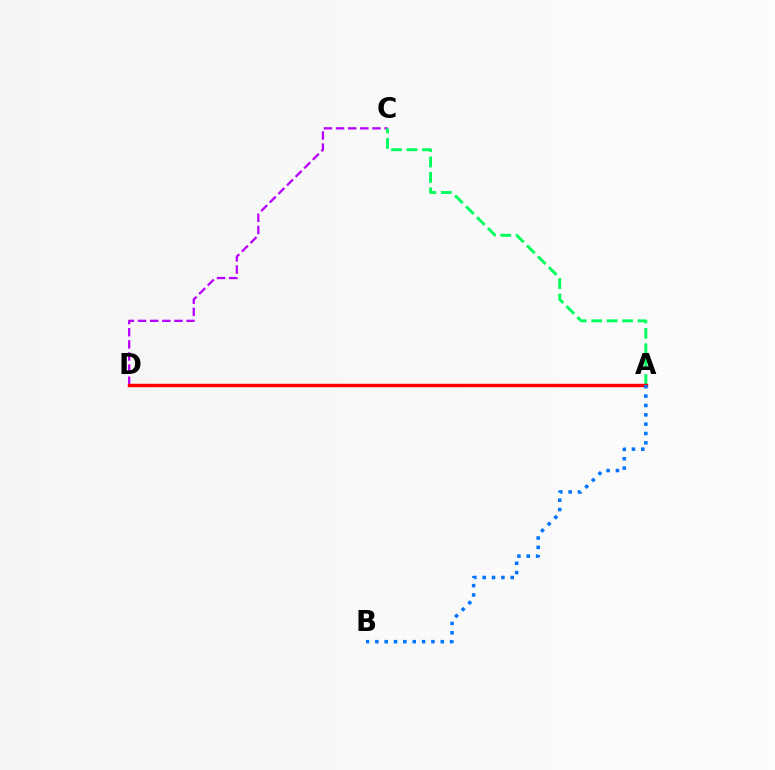{('C', 'D'): [{'color': '#b900ff', 'line_style': 'dashed', 'thickness': 1.65}], ('A', 'D'): [{'color': '#d1ff00', 'line_style': 'dotted', 'thickness': 1.93}, {'color': '#ff0000', 'line_style': 'solid', 'thickness': 2.46}], ('A', 'C'): [{'color': '#00ff5c', 'line_style': 'dashed', 'thickness': 2.09}], ('A', 'B'): [{'color': '#0074ff', 'line_style': 'dotted', 'thickness': 2.54}]}